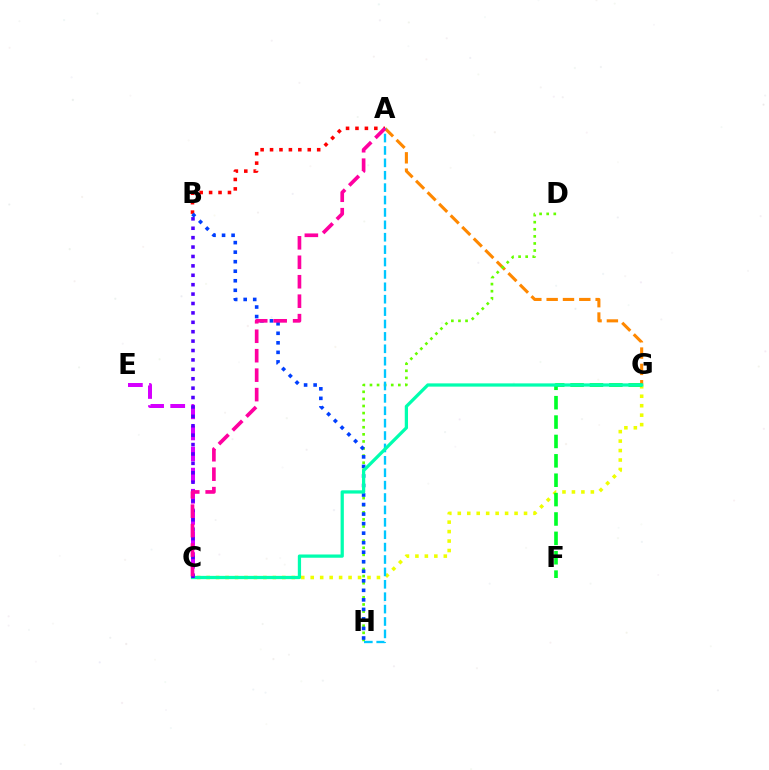{('A', 'G'): [{'color': '#ff8800', 'line_style': 'dashed', 'thickness': 2.22}], ('C', 'G'): [{'color': '#eeff00', 'line_style': 'dotted', 'thickness': 2.57}, {'color': '#00ffaf', 'line_style': 'solid', 'thickness': 2.34}], ('A', 'B'): [{'color': '#ff0000', 'line_style': 'dotted', 'thickness': 2.56}], ('F', 'G'): [{'color': '#00ff27', 'line_style': 'dashed', 'thickness': 2.63}], ('D', 'H'): [{'color': '#66ff00', 'line_style': 'dotted', 'thickness': 1.93}], ('B', 'H'): [{'color': '#003fff', 'line_style': 'dotted', 'thickness': 2.59}], ('A', 'H'): [{'color': '#00c7ff', 'line_style': 'dashed', 'thickness': 1.68}], ('C', 'E'): [{'color': '#d600ff', 'line_style': 'dashed', 'thickness': 2.87}], ('B', 'C'): [{'color': '#4f00ff', 'line_style': 'dotted', 'thickness': 2.56}], ('A', 'C'): [{'color': '#ff00a0', 'line_style': 'dashed', 'thickness': 2.64}]}